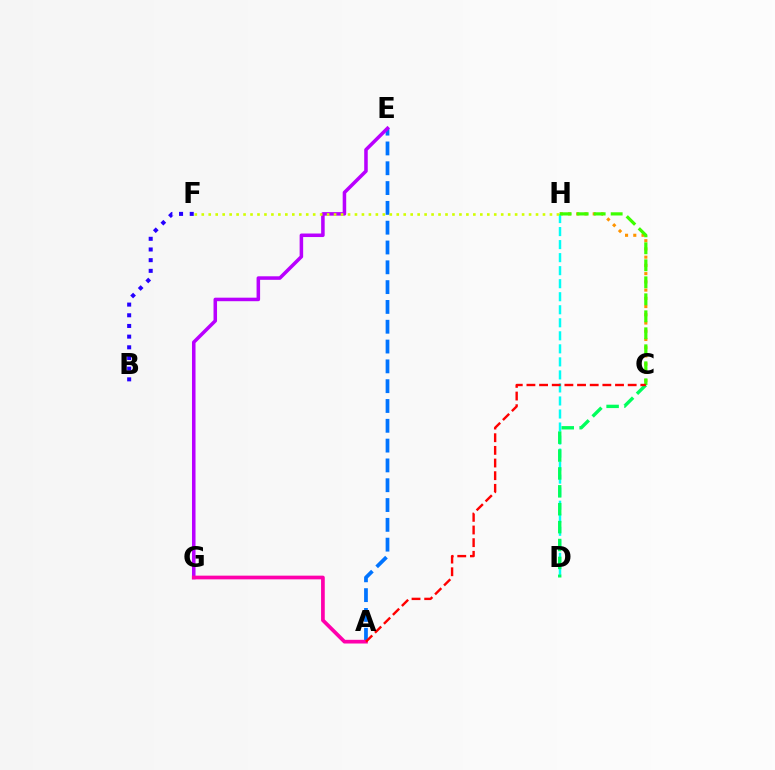{('A', 'E'): [{'color': '#0074ff', 'line_style': 'dashed', 'thickness': 2.69}], ('C', 'H'): [{'color': '#ff9400', 'line_style': 'dotted', 'thickness': 2.24}, {'color': '#3dff00', 'line_style': 'dashed', 'thickness': 2.31}], ('B', 'F'): [{'color': '#2500ff', 'line_style': 'dotted', 'thickness': 2.9}], ('D', 'H'): [{'color': '#00fff6', 'line_style': 'dashed', 'thickness': 1.77}], ('E', 'G'): [{'color': '#b900ff', 'line_style': 'solid', 'thickness': 2.54}], ('F', 'H'): [{'color': '#d1ff00', 'line_style': 'dotted', 'thickness': 1.89}], ('A', 'G'): [{'color': '#ff00ac', 'line_style': 'solid', 'thickness': 2.67}], ('C', 'D'): [{'color': '#00ff5c', 'line_style': 'dashed', 'thickness': 2.43}], ('A', 'C'): [{'color': '#ff0000', 'line_style': 'dashed', 'thickness': 1.72}]}